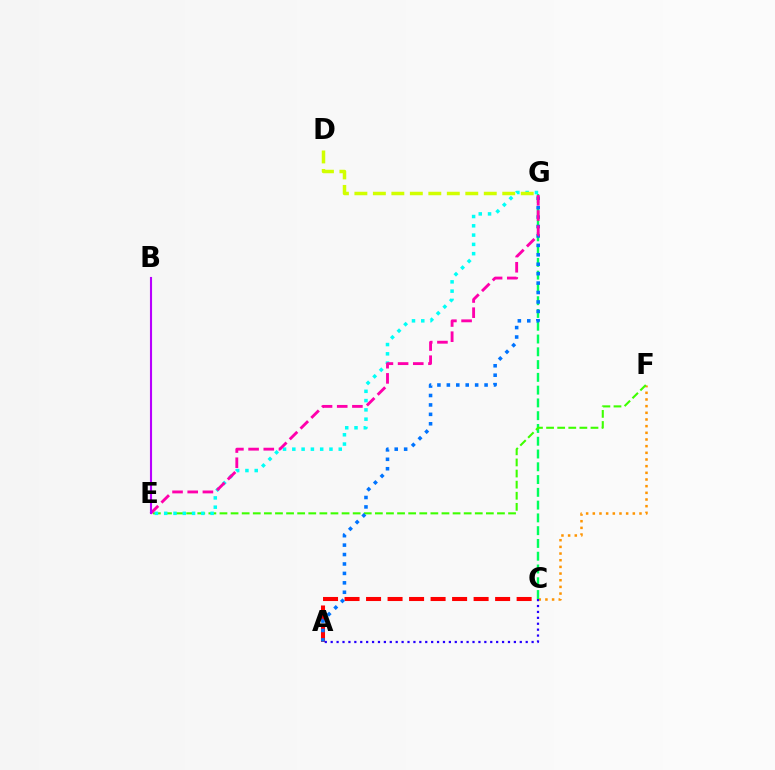{('C', 'F'): [{'color': '#ff9400', 'line_style': 'dotted', 'thickness': 1.81}], ('C', 'G'): [{'color': '#00ff5c', 'line_style': 'dashed', 'thickness': 1.74}], ('E', 'F'): [{'color': '#3dff00', 'line_style': 'dashed', 'thickness': 1.51}], ('E', 'G'): [{'color': '#00fff6', 'line_style': 'dotted', 'thickness': 2.52}, {'color': '#ff00ac', 'line_style': 'dashed', 'thickness': 2.06}], ('A', 'C'): [{'color': '#ff0000', 'line_style': 'dashed', 'thickness': 2.92}, {'color': '#2500ff', 'line_style': 'dotted', 'thickness': 1.61}], ('A', 'G'): [{'color': '#0074ff', 'line_style': 'dotted', 'thickness': 2.56}], ('D', 'G'): [{'color': '#d1ff00', 'line_style': 'dashed', 'thickness': 2.51}], ('B', 'E'): [{'color': '#b900ff', 'line_style': 'solid', 'thickness': 1.52}]}